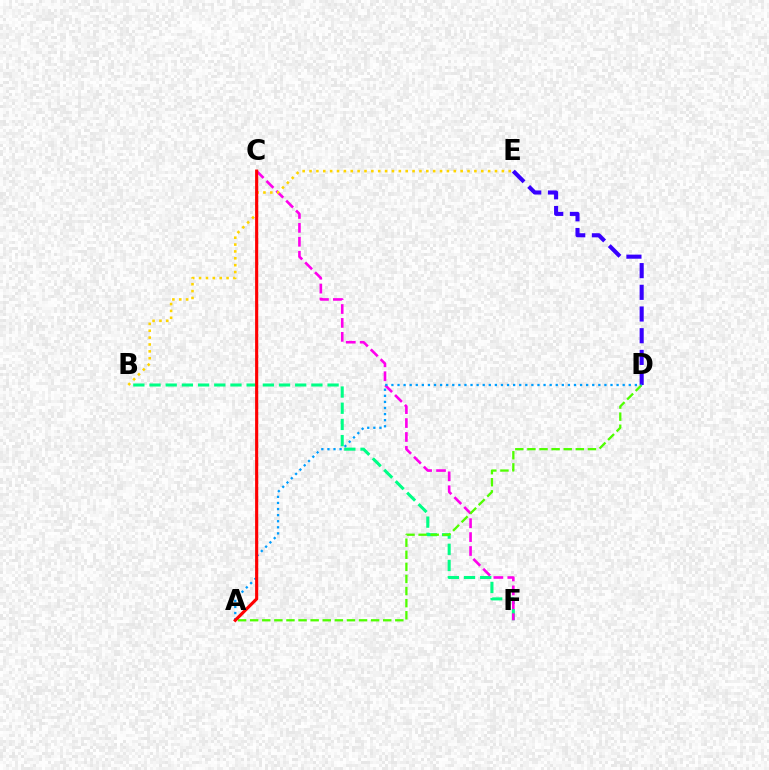{('B', 'F'): [{'color': '#00ff86', 'line_style': 'dashed', 'thickness': 2.2}], ('C', 'F'): [{'color': '#ff00ed', 'line_style': 'dashed', 'thickness': 1.89}], ('D', 'E'): [{'color': '#3700ff', 'line_style': 'dashed', 'thickness': 2.95}], ('B', 'E'): [{'color': '#ffd500', 'line_style': 'dotted', 'thickness': 1.87}], ('A', 'D'): [{'color': '#4fff00', 'line_style': 'dashed', 'thickness': 1.64}, {'color': '#009eff', 'line_style': 'dotted', 'thickness': 1.65}], ('A', 'C'): [{'color': '#ff0000', 'line_style': 'solid', 'thickness': 2.25}]}